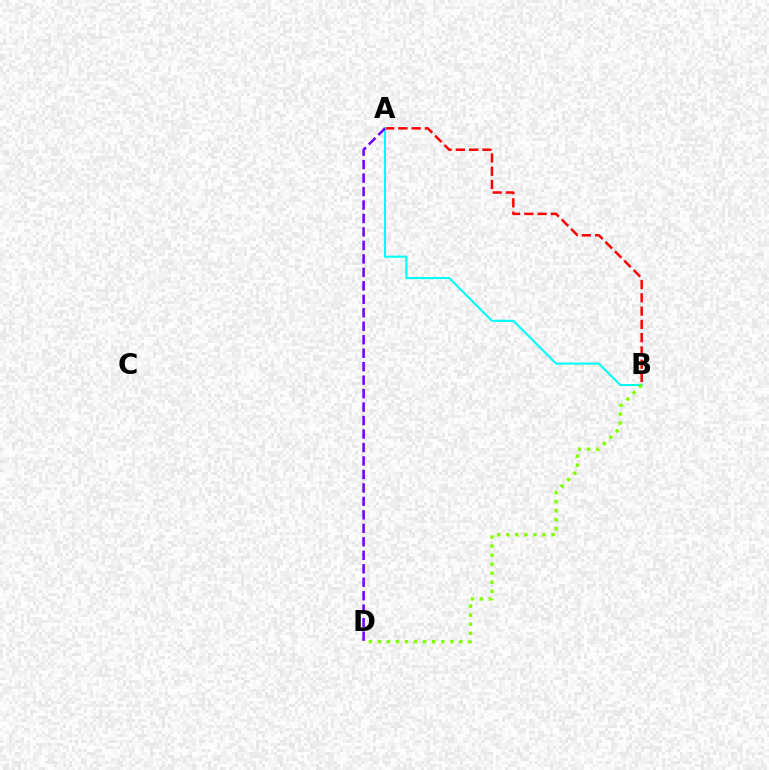{('A', 'B'): [{'color': '#ff0000', 'line_style': 'dashed', 'thickness': 1.8}, {'color': '#00fff6', 'line_style': 'solid', 'thickness': 1.52}], ('A', 'D'): [{'color': '#7200ff', 'line_style': 'dashed', 'thickness': 1.83}], ('B', 'D'): [{'color': '#84ff00', 'line_style': 'dotted', 'thickness': 2.46}]}